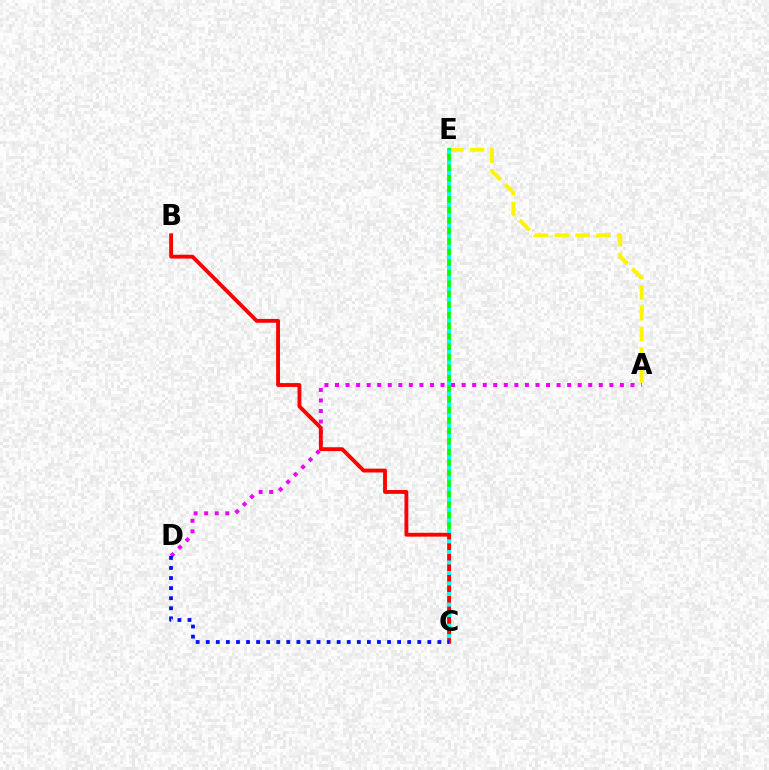{('A', 'E'): [{'color': '#fcf500', 'line_style': 'dashed', 'thickness': 2.82}], ('C', 'E'): [{'color': '#08ff00', 'line_style': 'solid', 'thickness': 2.73}, {'color': '#00fff6', 'line_style': 'dotted', 'thickness': 2.86}], ('A', 'D'): [{'color': '#ee00ff', 'line_style': 'dotted', 'thickness': 2.87}], ('B', 'C'): [{'color': '#ff0000', 'line_style': 'solid', 'thickness': 2.77}], ('C', 'D'): [{'color': '#0010ff', 'line_style': 'dotted', 'thickness': 2.74}]}